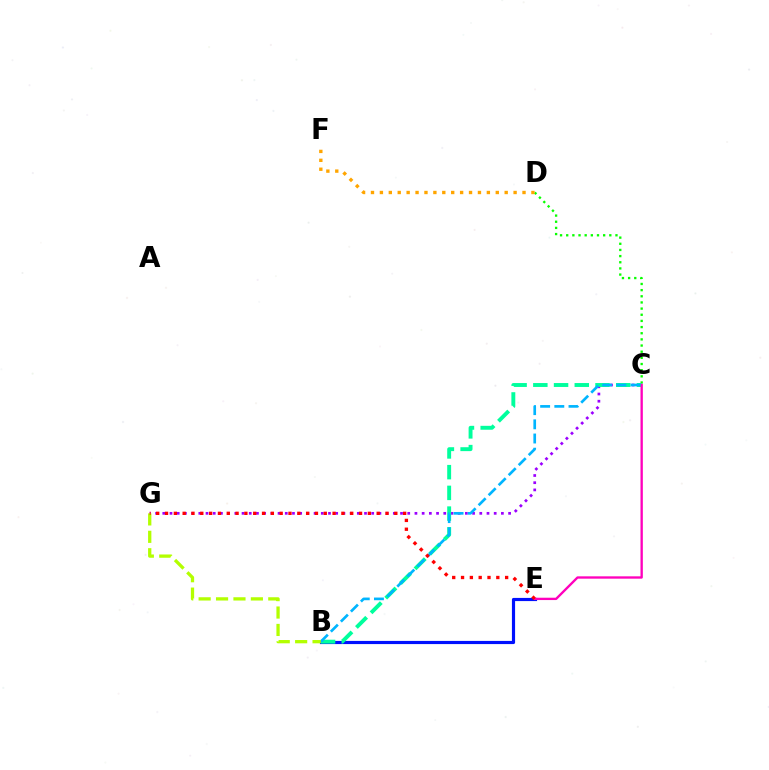{('C', 'D'): [{'color': '#08ff00', 'line_style': 'dotted', 'thickness': 1.67}], ('C', 'G'): [{'color': '#9b00ff', 'line_style': 'dotted', 'thickness': 1.96}], ('B', 'E'): [{'color': '#0010ff', 'line_style': 'solid', 'thickness': 2.28}], ('B', 'C'): [{'color': '#00ff9d', 'line_style': 'dashed', 'thickness': 2.82}, {'color': '#00b5ff', 'line_style': 'dashed', 'thickness': 1.93}], ('C', 'E'): [{'color': '#ff00bd', 'line_style': 'solid', 'thickness': 1.69}], ('B', 'G'): [{'color': '#b3ff00', 'line_style': 'dashed', 'thickness': 2.37}], ('E', 'G'): [{'color': '#ff0000', 'line_style': 'dotted', 'thickness': 2.4}], ('D', 'F'): [{'color': '#ffa500', 'line_style': 'dotted', 'thickness': 2.42}]}